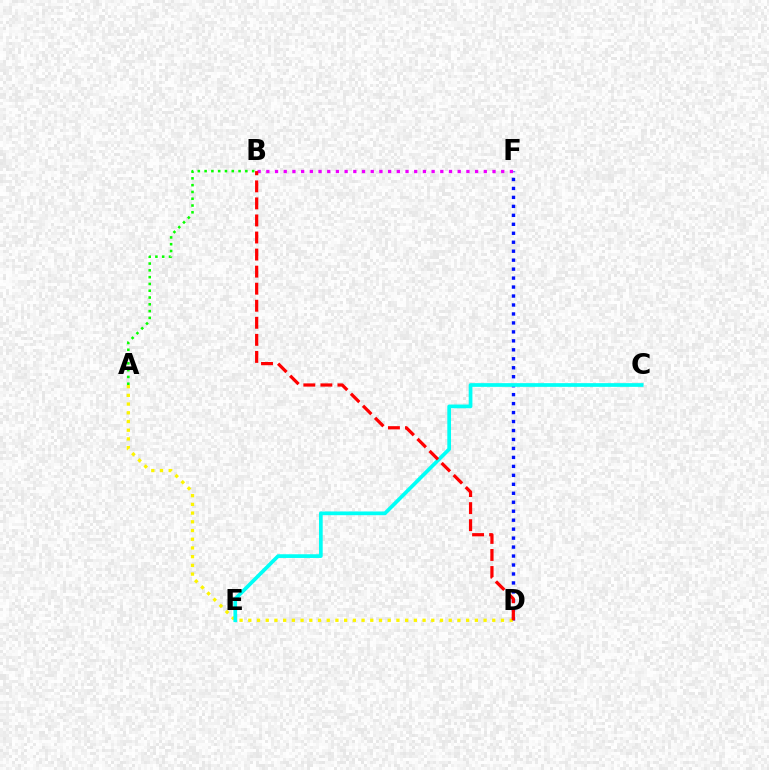{('D', 'F'): [{'color': '#0010ff', 'line_style': 'dotted', 'thickness': 2.44}], ('A', 'D'): [{'color': '#fcf500', 'line_style': 'dotted', 'thickness': 2.37}], ('C', 'E'): [{'color': '#00fff6', 'line_style': 'solid', 'thickness': 2.67}], ('B', 'F'): [{'color': '#ee00ff', 'line_style': 'dotted', 'thickness': 2.36}], ('B', 'D'): [{'color': '#ff0000', 'line_style': 'dashed', 'thickness': 2.32}], ('A', 'B'): [{'color': '#08ff00', 'line_style': 'dotted', 'thickness': 1.84}]}